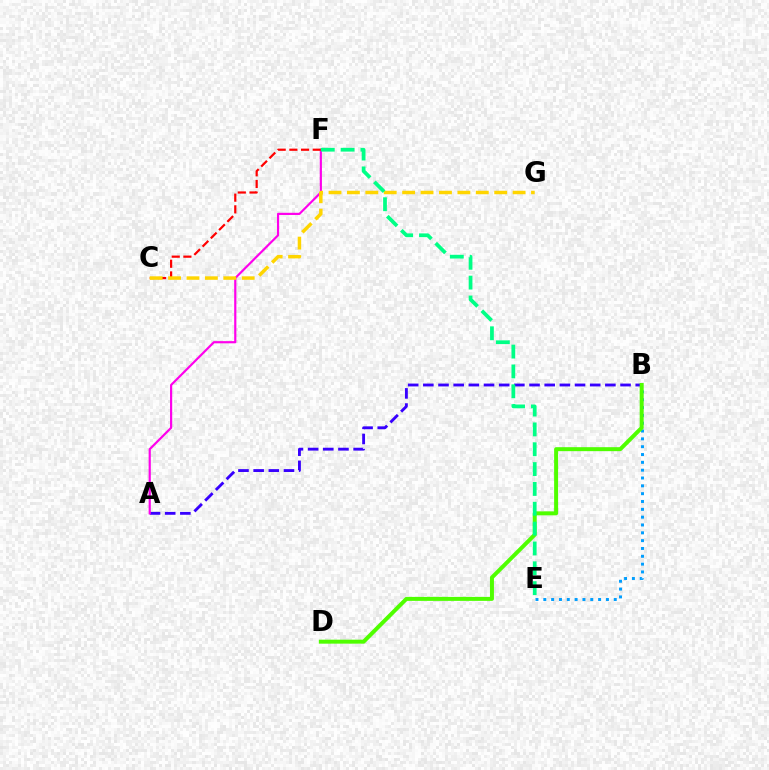{('B', 'E'): [{'color': '#009eff', 'line_style': 'dotted', 'thickness': 2.13}], ('A', 'B'): [{'color': '#3700ff', 'line_style': 'dashed', 'thickness': 2.06}], ('A', 'F'): [{'color': '#ff00ed', 'line_style': 'solid', 'thickness': 1.57}], ('C', 'F'): [{'color': '#ff0000', 'line_style': 'dashed', 'thickness': 1.59}], ('B', 'D'): [{'color': '#4fff00', 'line_style': 'solid', 'thickness': 2.86}], ('C', 'G'): [{'color': '#ffd500', 'line_style': 'dashed', 'thickness': 2.5}], ('E', 'F'): [{'color': '#00ff86', 'line_style': 'dashed', 'thickness': 2.7}]}